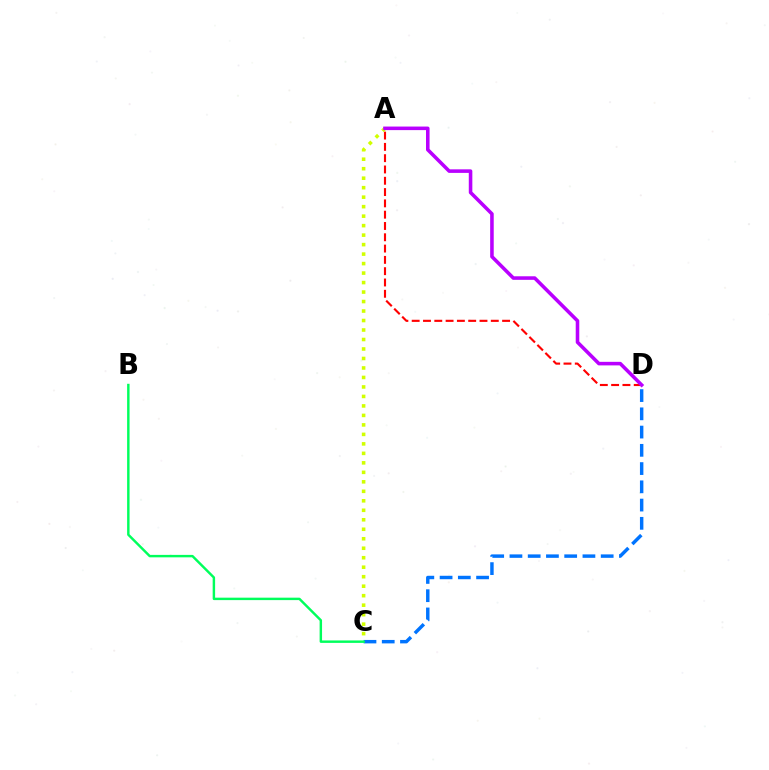{('A', 'D'): [{'color': '#ff0000', 'line_style': 'dashed', 'thickness': 1.54}, {'color': '#b900ff', 'line_style': 'solid', 'thickness': 2.56}], ('A', 'C'): [{'color': '#d1ff00', 'line_style': 'dotted', 'thickness': 2.58}], ('C', 'D'): [{'color': '#0074ff', 'line_style': 'dashed', 'thickness': 2.48}], ('B', 'C'): [{'color': '#00ff5c', 'line_style': 'solid', 'thickness': 1.76}]}